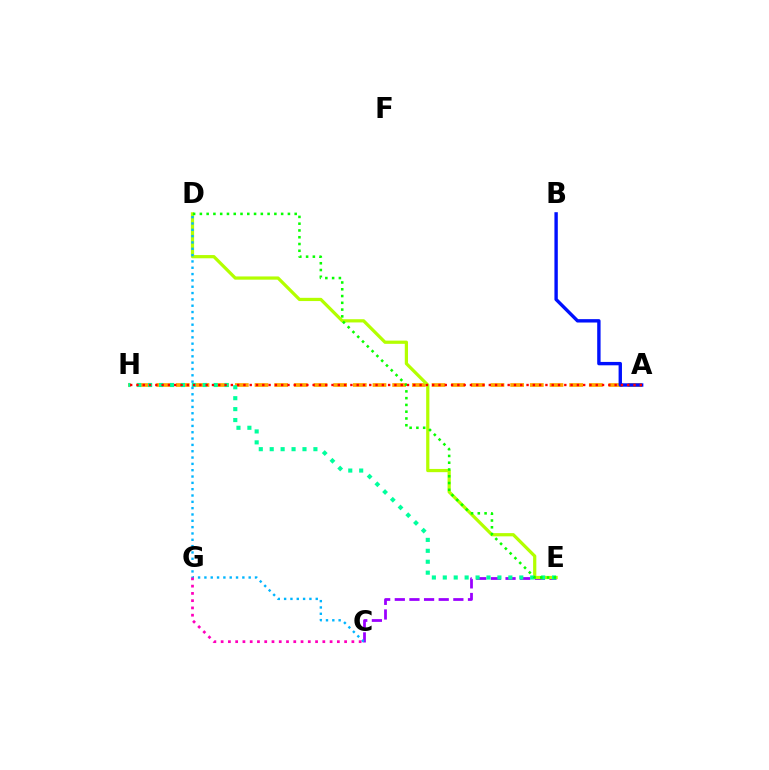{('A', 'H'): [{'color': '#ffa500', 'line_style': 'dashed', 'thickness': 2.67}, {'color': '#ff0000', 'line_style': 'dotted', 'thickness': 1.71}], ('C', 'E'): [{'color': '#9b00ff', 'line_style': 'dashed', 'thickness': 1.99}], ('D', 'E'): [{'color': '#b3ff00', 'line_style': 'solid', 'thickness': 2.32}, {'color': '#08ff00', 'line_style': 'dotted', 'thickness': 1.84}], ('E', 'H'): [{'color': '#00ff9d', 'line_style': 'dotted', 'thickness': 2.97}], ('C', 'D'): [{'color': '#00b5ff', 'line_style': 'dotted', 'thickness': 1.72}], ('C', 'G'): [{'color': '#ff00bd', 'line_style': 'dotted', 'thickness': 1.97}], ('A', 'B'): [{'color': '#0010ff', 'line_style': 'solid', 'thickness': 2.43}]}